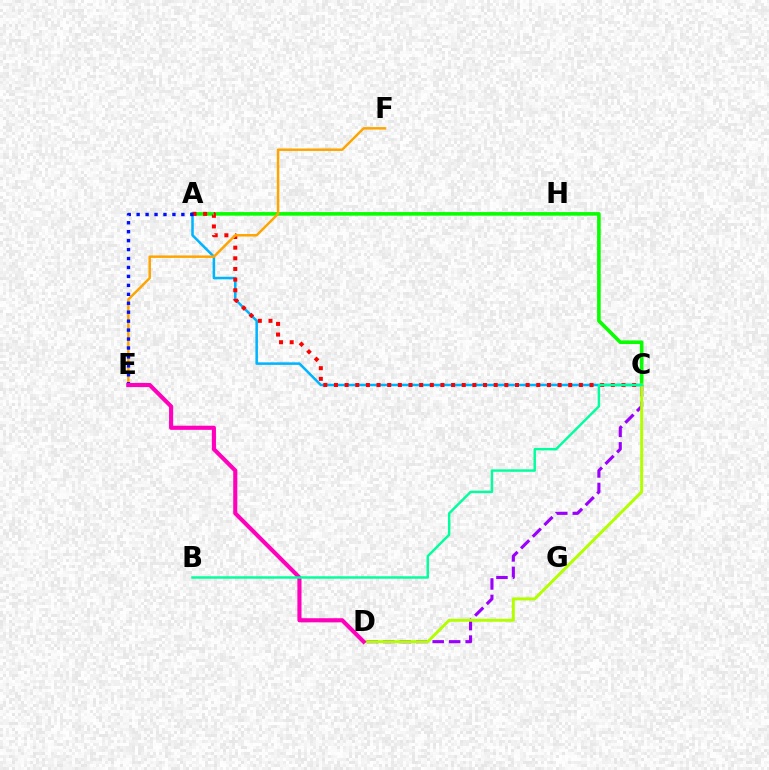{('C', 'D'): [{'color': '#9b00ff', 'line_style': 'dashed', 'thickness': 2.24}, {'color': '#b3ff00', 'line_style': 'solid', 'thickness': 2.13}], ('A', 'C'): [{'color': '#08ff00', 'line_style': 'solid', 'thickness': 2.59}, {'color': '#00b5ff', 'line_style': 'solid', 'thickness': 1.83}, {'color': '#ff0000', 'line_style': 'dotted', 'thickness': 2.89}], ('E', 'F'): [{'color': '#ffa500', 'line_style': 'solid', 'thickness': 1.78}], ('A', 'E'): [{'color': '#0010ff', 'line_style': 'dotted', 'thickness': 2.43}], ('D', 'E'): [{'color': '#ff00bd', 'line_style': 'solid', 'thickness': 2.96}], ('B', 'C'): [{'color': '#00ff9d', 'line_style': 'solid', 'thickness': 1.75}]}